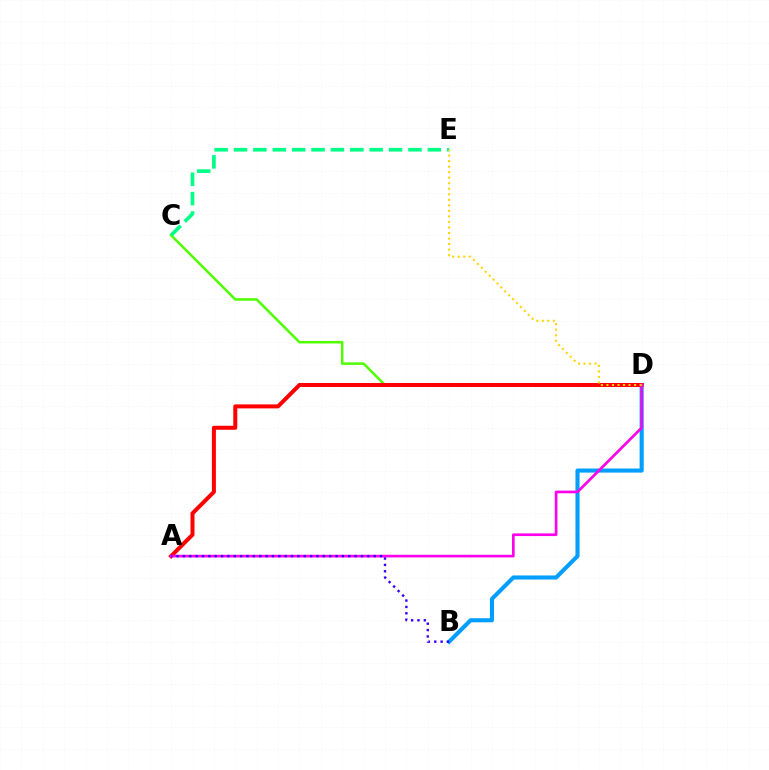{('B', 'D'): [{'color': '#009eff', 'line_style': 'solid', 'thickness': 2.94}], ('C', 'D'): [{'color': '#4fff00', 'line_style': 'solid', 'thickness': 1.81}], ('C', 'E'): [{'color': '#00ff86', 'line_style': 'dashed', 'thickness': 2.63}], ('A', 'D'): [{'color': '#ff0000', 'line_style': 'solid', 'thickness': 2.88}, {'color': '#ff00ed', 'line_style': 'solid', 'thickness': 1.93}], ('A', 'B'): [{'color': '#3700ff', 'line_style': 'dotted', 'thickness': 1.73}], ('D', 'E'): [{'color': '#ffd500', 'line_style': 'dotted', 'thickness': 1.5}]}